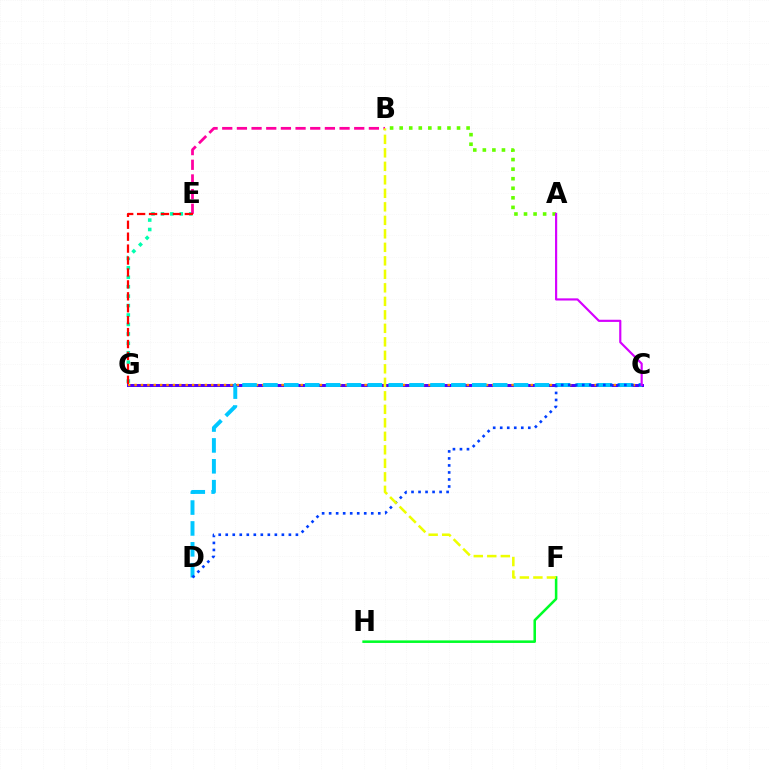{('E', 'G'): [{'color': '#00ffaf', 'line_style': 'dotted', 'thickness': 2.56}, {'color': '#ff0000', 'line_style': 'dashed', 'thickness': 1.62}], ('F', 'H'): [{'color': '#00ff27', 'line_style': 'solid', 'thickness': 1.83}], ('C', 'G'): [{'color': '#4f00ff', 'line_style': 'solid', 'thickness': 2.15}, {'color': '#ff8800', 'line_style': 'dotted', 'thickness': 1.74}], ('A', 'B'): [{'color': '#66ff00', 'line_style': 'dotted', 'thickness': 2.6}], ('B', 'E'): [{'color': '#ff00a0', 'line_style': 'dashed', 'thickness': 1.99}], ('C', 'D'): [{'color': '#00c7ff', 'line_style': 'dashed', 'thickness': 2.84}, {'color': '#003fff', 'line_style': 'dotted', 'thickness': 1.91}], ('A', 'C'): [{'color': '#d600ff', 'line_style': 'solid', 'thickness': 1.56}], ('B', 'F'): [{'color': '#eeff00', 'line_style': 'dashed', 'thickness': 1.83}]}